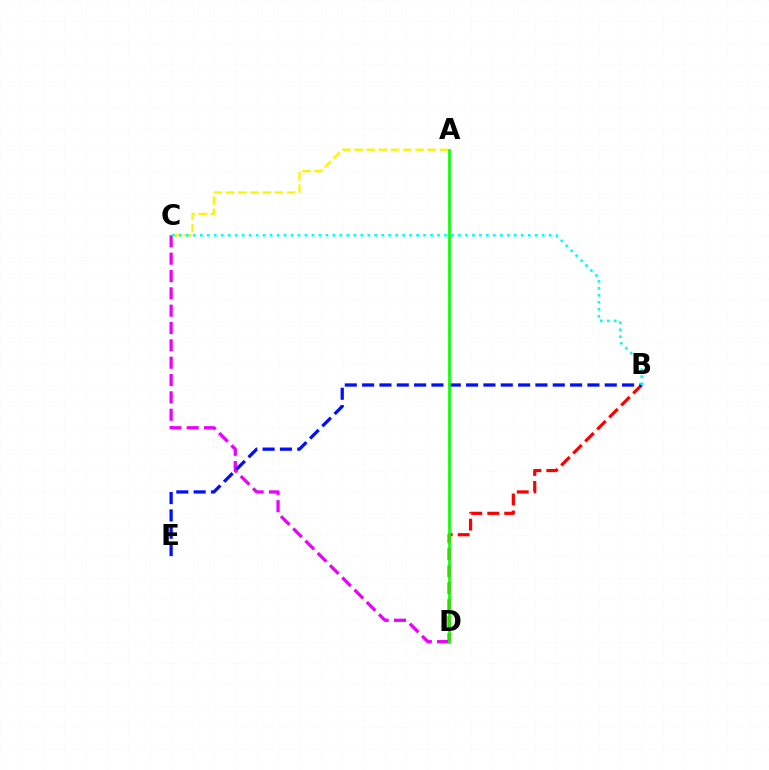{('A', 'C'): [{'color': '#fcf500', 'line_style': 'dashed', 'thickness': 1.66}], ('B', 'D'): [{'color': '#ff0000', 'line_style': 'dashed', 'thickness': 2.31}], ('C', 'D'): [{'color': '#ee00ff', 'line_style': 'dashed', 'thickness': 2.36}], ('B', 'E'): [{'color': '#0010ff', 'line_style': 'dashed', 'thickness': 2.35}], ('A', 'D'): [{'color': '#08ff00', 'line_style': 'solid', 'thickness': 1.92}], ('B', 'C'): [{'color': '#00fff6', 'line_style': 'dotted', 'thickness': 1.9}]}